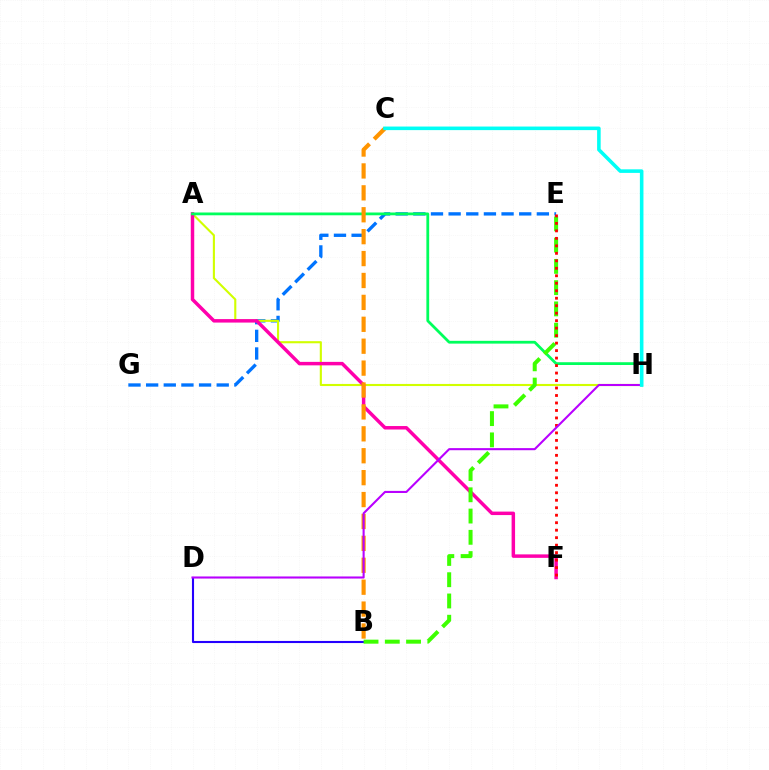{('E', 'G'): [{'color': '#0074ff', 'line_style': 'dashed', 'thickness': 2.4}], ('A', 'H'): [{'color': '#d1ff00', 'line_style': 'solid', 'thickness': 1.52}, {'color': '#00ff5c', 'line_style': 'solid', 'thickness': 2.0}], ('A', 'F'): [{'color': '#ff00ac', 'line_style': 'solid', 'thickness': 2.5}], ('B', 'D'): [{'color': '#2500ff', 'line_style': 'solid', 'thickness': 1.51}], ('B', 'C'): [{'color': '#ff9400', 'line_style': 'dashed', 'thickness': 2.98}], ('B', 'E'): [{'color': '#3dff00', 'line_style': 'dashed', 'thickness': 2.89}], ('E', 'F'): [{'color': '#ff0000', 'line_style': 'dotted', 'thickness': 2.03}], ('D', 'H'): [{'color': '#b900ff', 'line_style': 'solid', 'thickness': 1.5}], ('C', 'H'): [{'color': '#00fff6', 'line_style': 'solid', 'thickness': 2.57}]}